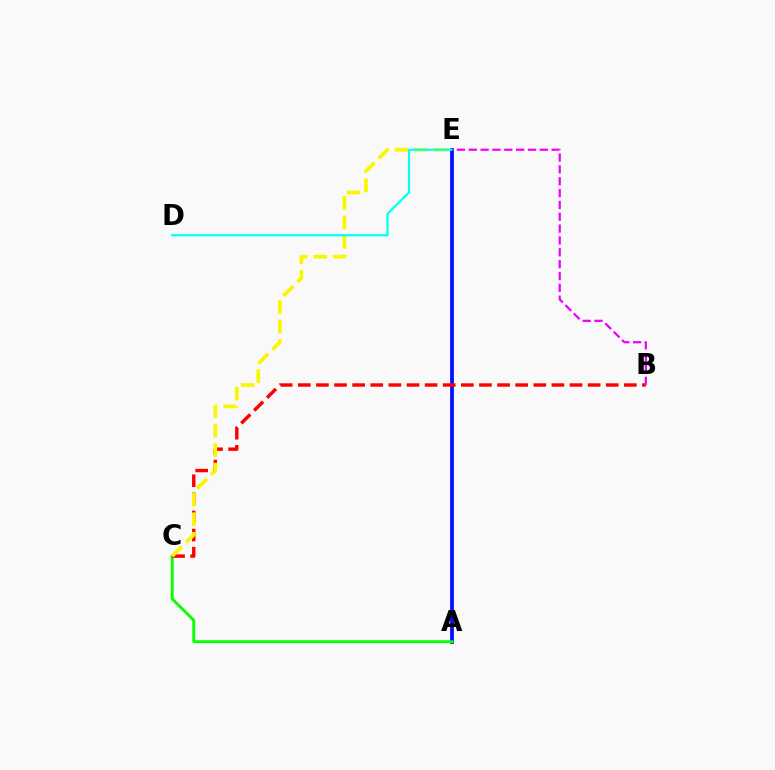{('A', 'E'): [{'color': '#0010ff', 'line_style': 'solid', 'thickness': 2.71}], ('A', 'C'): [{'color': '#08ff00', 'line_style': 'solid', 'thickness': 2.09}], ('B', 'C'): [{'color': '#ff0000', 'line_style': 'dashed', 'thickness': 2.46}], ('C', 'E'): [{'color': '#fcf500', 'line_style': 'dashed', 'thickness': 2.65}], ('D', 'E'): [{'color': '#00fff6', 'line_style': 'solid', 'thickness': 1.58}], ('B', 'E'): [{'color': '#ee00ff', 'line_style': 'dashed', 'thickness': 1.61}]}